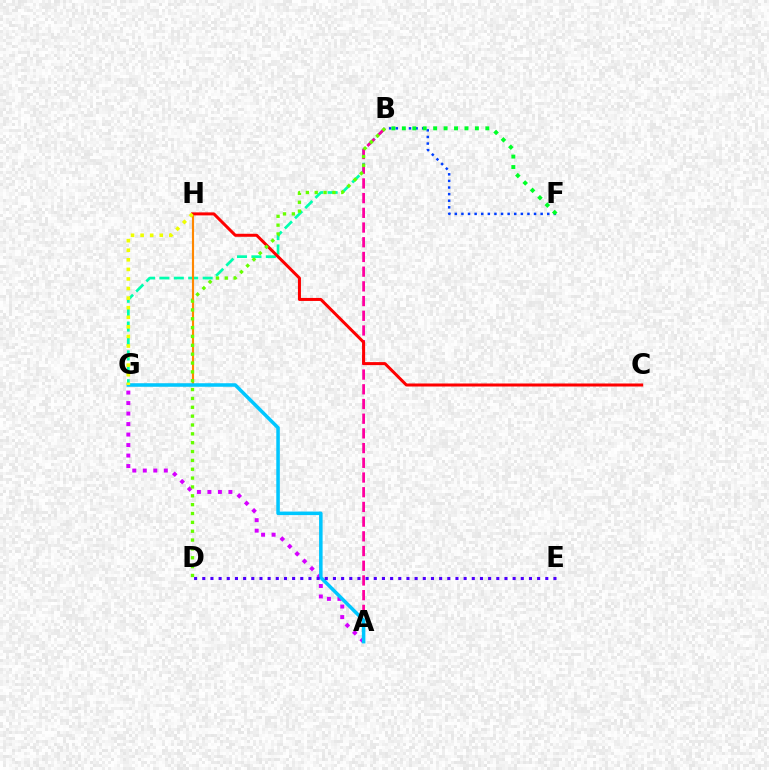{('B', 'F'): [{'color': '#003fff', 'line_style': 'dotted', 'thickness': 1.79}, {'color': '#00ff27', 'line_style': 'dotted', 'thickness': 2.84}], ('B', 'G'): [{'color': '#00ffaf', 'line_style': 'dashed', 'thickness': 1.96}], ('A', 'B'): [{'color': '#ff00a0', 'line_style': 'dashed', 'thickness': 2.0}], ('A', 'G'): [{'color': '#d600ff', 'line_style': 'dotted', 'thickness': 2.85}, {'color': '#00c7ff', 'line_style': 'solid', 'thickness': 2.54}], ('G', 'H'): [{'color': '#ff8800', 'line_style': 'solid', 'thickness': 1.55}, {'color': '#eeff00', 'line_style': 'dotted', 'thickness': 2.6}], ('C', 'H'): [{'color': '#ff0000', 'line_style': 'solid', 'thickness': 2.17}], ('D', 'E'): [{'color': '#4f00ff', 'line_style': 'dotted', 'thickness': 2.22}], ('B', 'D'): [{'color': '#66ff00', 'line_style': 'dotted', 'thickness': 2.4}]}